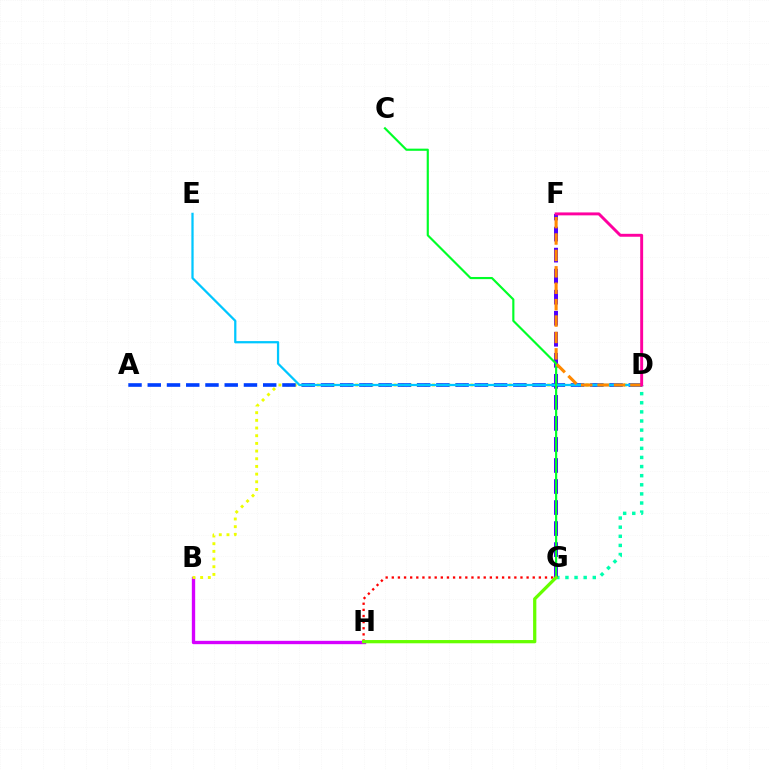{('G', 'H'): [{'color': '#ff0000', 'line_style': 'dotted', 'thickness': 1.66}, {'color': '#66ff00', 'line_style': 'solid', 'thickness': 2.34}], ('B', 'H'): [{'color': '#d600ff', 'line_style': 'solid', 'thickness': 2.41}], ('B', 'D'): [{'color': '#eeff00', 'line_style': 'dotted', 'thickness': 2.09}], ('D', 'G'): [{'color': '#00ffaf', 'line_style': 'dotted', 'thickness': 2.48}], ('A', 'D'): [{'color': '#003fff', 'line_style': 'dashed', 'thickness': 2.61}], ('F', 'G'): [{'color': '#4f00ff', 'line_style': 'dashed', 'thickness': 2.86}], ('D', 'E'): [{'color': '#00c7ff', 'line_style': 'solid', 'thickness': 1.62}], ('C', 'G'): [{'color': '#00ff27', 'line_style': 'solid', 'thickness': 1.55}], ('D', 'F'): [{'color': '#ff8800', 'line_style': 'dashed', 'thickness': 2.23}, {'color': '#ff00a0', 'line_style': 'solid', 'thickness': 2.11}]}